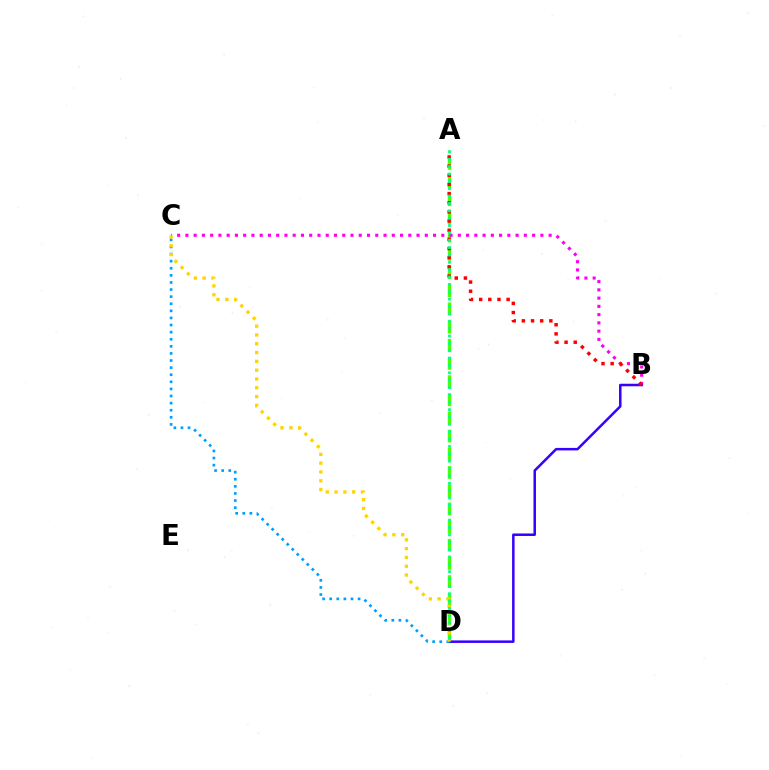{('A', 'D'): [{'color': '#4fff00', 'line_style': 'dashed', 'thickness': 2.47}, {'color': '#00ff86', 'line_style': 'dotted', 'thickness': 2.0}], ('B', 'C'): [{'color': '#ff00ed', 'line_style': 'dotted', 'thickness': 2.24}], ('B', 'D'): [{'color': '#3700ff', 'line_style': 'solid', 'thickness': 1.81}], ('C', 'D'): [{'color': '#009eff', 'line_style': 'dotted', 'thickness': 1.93}, {'color': '#ffd500', 'line_style': 'dotted', 'thickness': 2.39}], ('A', 'B'): [{'color': '#ff0000', 'line_style': 'dotted', 'thickness': 2.49}]}